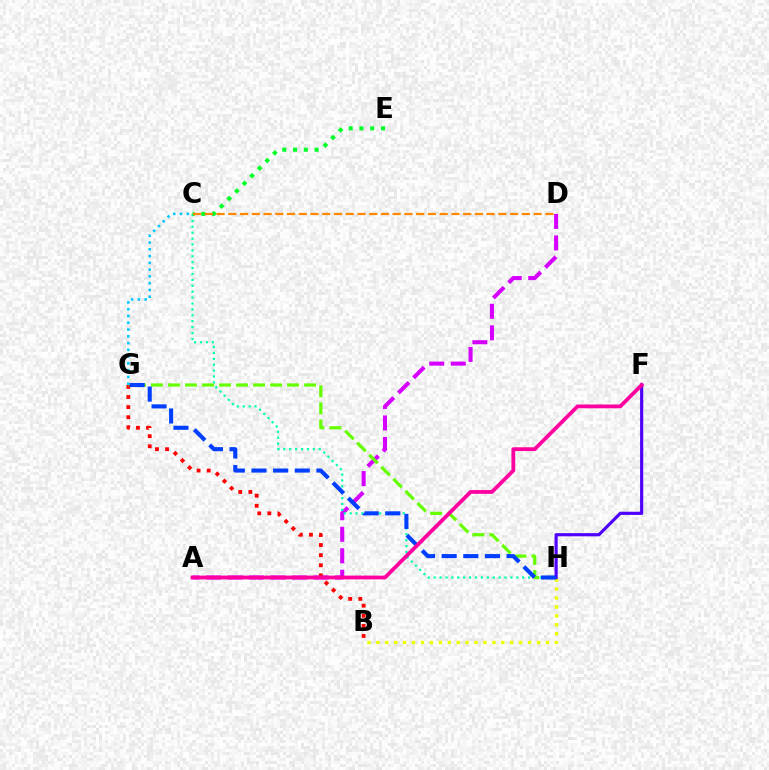{('A', 'D'): [{'color': '#d600ff', 'line_style': 'dashed', 'thickness': 2.92}], ('B', 'G'): [{'color': '#ff0000', 'line_style': 'dotted', 'thickness': 2.74}], ('C', 'H'): [{'color': '#00ffaf', 'line_style': 'dotted', 'thickness': 1.6}], ('G', 'H'): [{'color': '#66ff00', 'line_style': 'dashed', 'thickness': 2.31}, {'color': '#003fff', 'line_style': 'dashed', 'thickness': 2.94}], ('B', 'H'): [{'color': '#eeff00', 'line_style': 'dotted', 'thickness': 2.42}], ('C', 'E'): [{'color': '#00ff27', 'line_style': 'dotted', 'thickness': 2.92}], ('F', 'H'): [{'color': '#4f00ff', 'line_style': 'solid', 'thickness': 2.28}], ('C', 'D'): [{'color': '#ff8800', 'line_style': 'dashed', 'thickness': 1.6}], ('A', 'F'): [{'color': '#ff00a0', 'line_style': 'solid', 'thickness': 2.72}], ('C', 'G'): [{'color': '#00c7ff', 'line_style': 'dotted', 'thickness': 1.84}]}